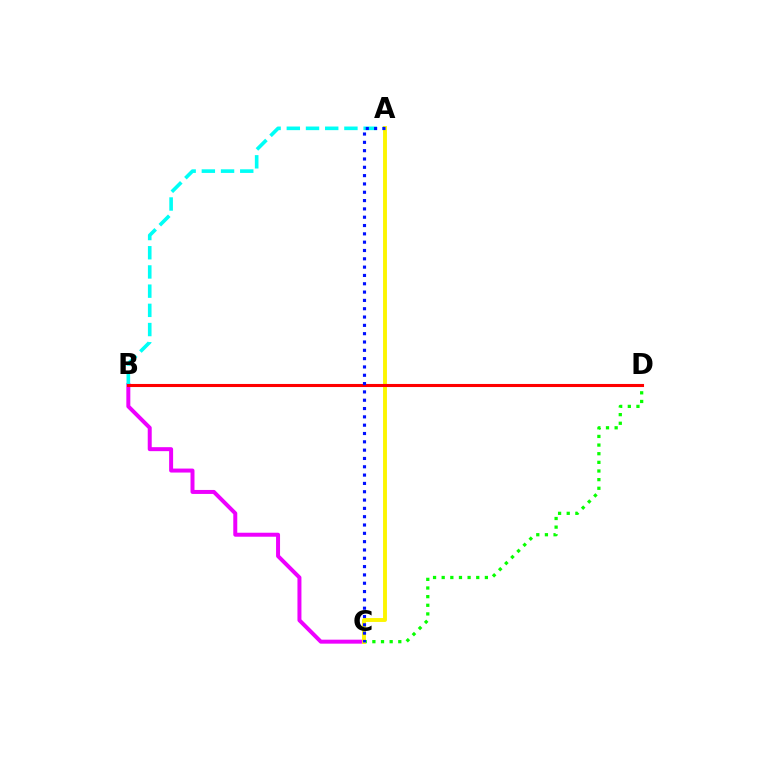{('B', 'C'): [{'color': '#ee00ff', 'line_style': 'solid', 'thickness': 2.87}], ('C', 'D'): [{'color': '#08ff00', 'line_style': 'dotted', 'thickness': 2.35}], ('A', 'B'): [{'color': '#00fff6', 'line_style': 'dashed', 'thickness': 2.61}], ('A', 'C'): [{'color': '#fcf500', 'line_style': 'solid', 'thickness': 2.8}, {'color': '#0010ff', 'line_style': 'dotted', 'thickness': 2.26}], ('B', 'D'): [{'color': '#ff0000', 'line_style': 'solid', 'thickness': 2.22}]}